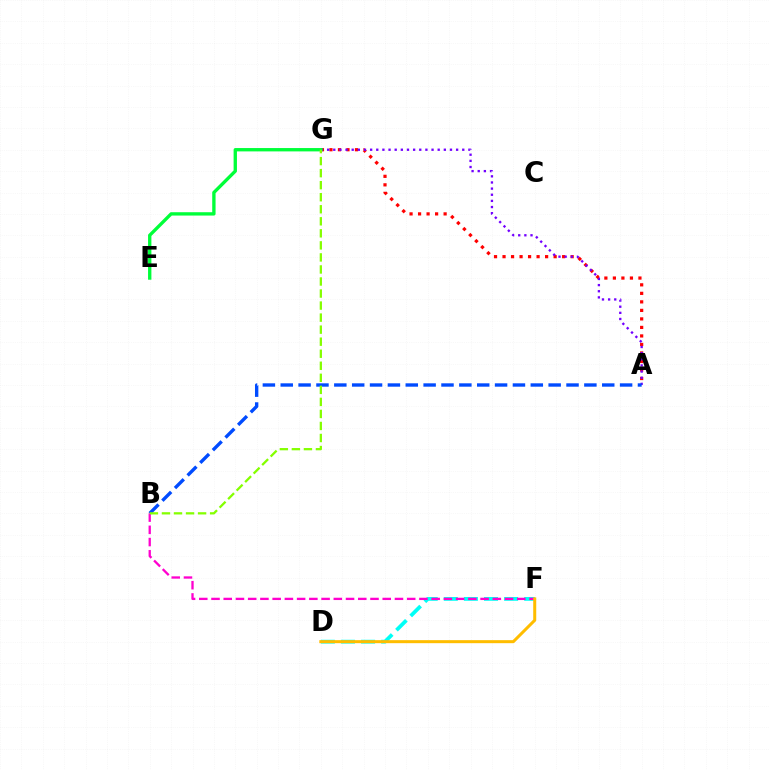{('A', 'G'): [{'color': '#ff0000', 'line_style': 'dotted', 'thickness': 2.31}, {'color': '#7200ff', 'line_style': 'dotted', 'thickness': 1.67}], ('D', 'F'): [{'color': '#00fff6', 'line_style': 'dashed', 'thickness': 2.73}, {'color': '#ffbd00', 'line_style': 'solid', 'thickness': 2.17}], ('E', 'G'): [{'color': '#00ff39', 'line_style': 'solid', 'thickness': 2.41}], ('A', 'B'): [{'color': '#004bff', 'line_style': 'dashed', 'thickness': 2.43}], ('B', 'F'): [{'color': '#ff00cf', 'line_style': 'dashed', 'thickness': 1.66}], ('B', 'G'): [{'color': '#84ff00', 'line_style': 'dashed', 'thickness': 1.64}]}